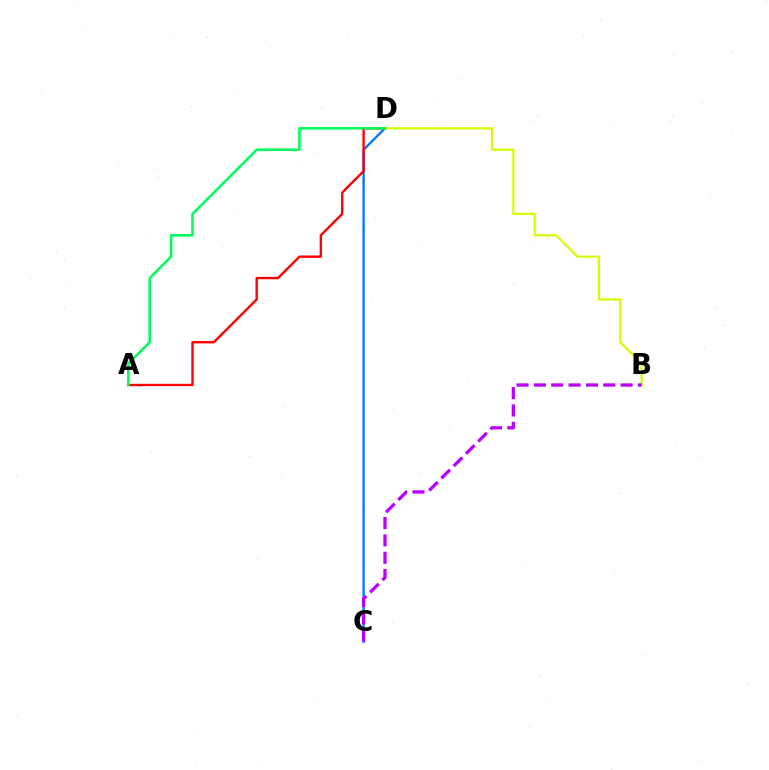{('C', 'D'): [{'color': '#0074ff', 'line_style': 'solid', 'thickness': 1.64}], ('A', 'D'): [{'color': '#ff0000', 'line_style': 'solid', 'thickness': 1.7}, {'color': '#00ff5c', 'line_style': 'solid', 'thickness': 1.85}], ('B', 'D'): [{'color': '#d1ff00', 'line_style': 'solid', 'thickness': 1.59}], ('B', 'C'): [{'color': '#b900ff', 'line_style': 'dashed', 'thickness': 2.36}]}